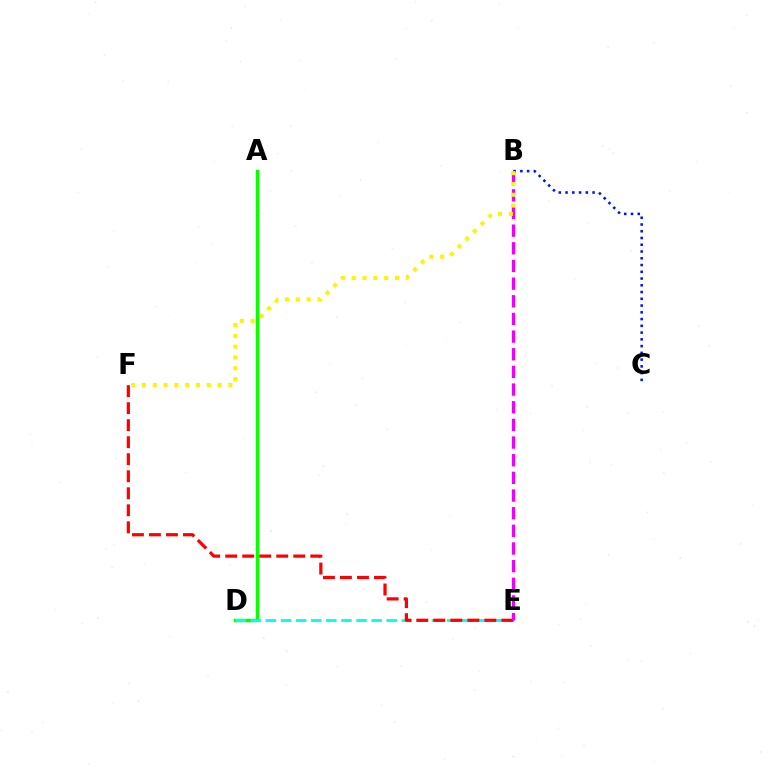{('B', 'C'): [{'color': '#0010ff', 'line_style': 'dotted', 'thickness': 1.84}], ('A', 'D'): [{'color': '#08ff00', 'line_style': 'solid', 'thickness': 2.52}], ('D', 'E'): [{'color': '#00fff6', 'line_style': 'dashed', 'thickness': 2.05}], ('E', 'F'): [{'color': '#ff0000', 'line_style': 'dashed', 'thickness': 2.31}], ('B', 'E'): [{'color': '#ee00ff', 'line_style': 'dashed', 'thickness': 2.4}], ('B', 'F'): [{'color': '#fcf500', 'line_style': 'dotted', 'thickness': 2.94}]}